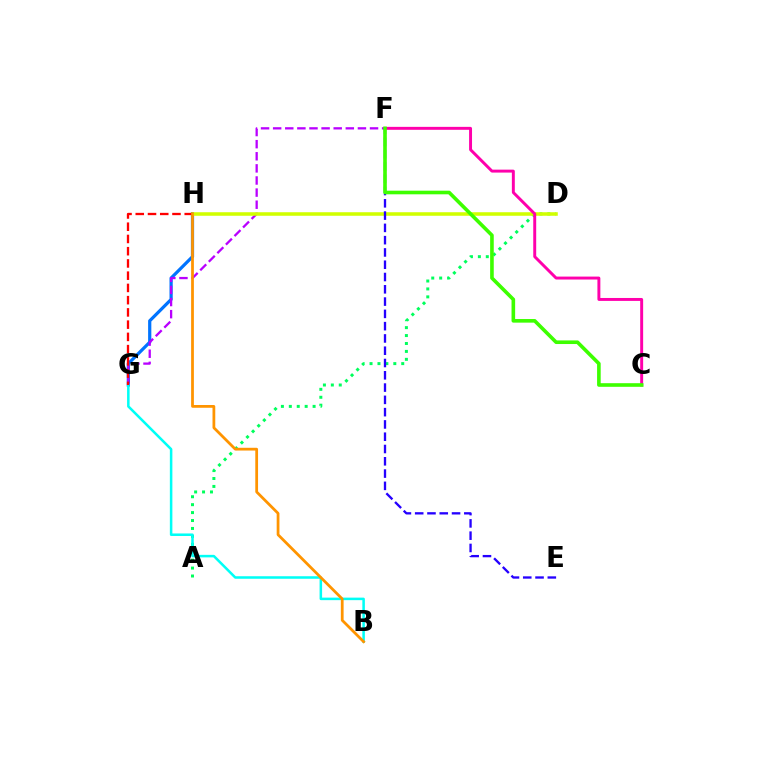{('G', 'H'): [{'color': '#0074ff', 'line_style': 'solid', 'thickness': 2.32}, {'color': '#ff0000', 'line_style': 'dashed', 'thickness': 1.66}], ('A', 'D'): [{'color': '#00ff5c', 'line_style': 'dotted', 'thickness': 2.15}], ('F', 'G'): [{'color': '#b900ff', 'line_style': 'dashed', 'thickness': 1.64}], ('D', 'H'): [{'color': '#d1ff00', 'line_style': 'solid', 'thickness': 2.55}], ('E', 'F'): [{'color': '#2500ff', 'line_style': 'dashed', 'thickness': 1.67}], ('B', 'G'): [{'color': '#00fff6', 'line_style': 'solid', 'thickness': 1.82}], ('C', 'F'): [{'color': '#ff00ac', 'line_style': 'solid', 'thickness': 2.12}, {'color': '#3dff00', 'line_style': 'solid', 'thickness': 2.6}], ('B', 'H'): [{'color': '#ff9400', 'line_style': 'solid', 'thickness': 1.99}]}